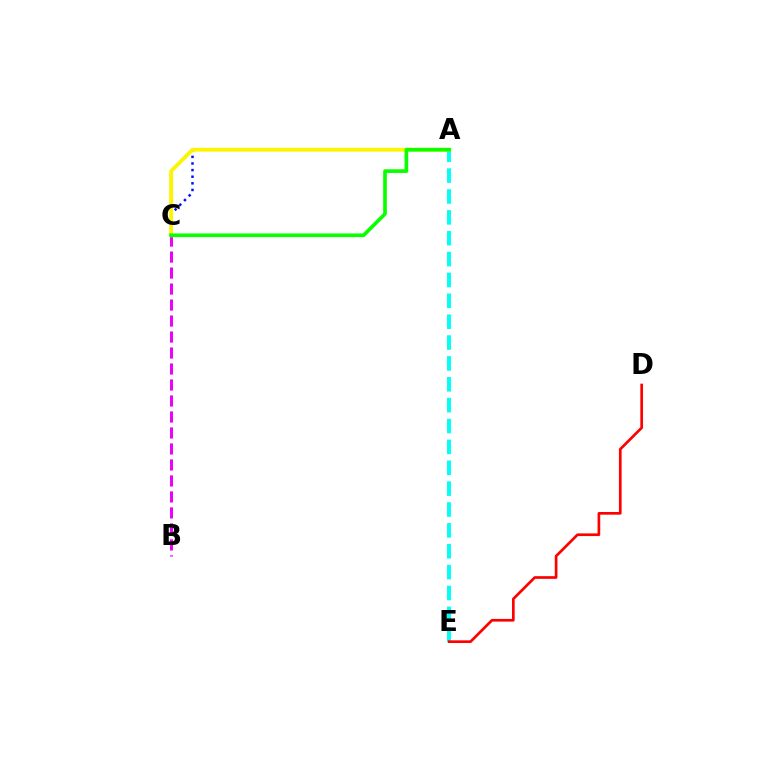{('B', 'C'): [{'color': '#ee00ff', 'line_style': 'dashed', 'thickness': 2.17}], ('A', 'E'): [{'color': '#00fff6', 'line_style': 'dashed', 'thickness': 2.83}], ('A', 'C'): [{'color': '#0010ff', 'line_style': 'dotted', 'thickness': 1.8}, {'color': '#fcf500', 'line_style': 'solid', 'thickness': 2.76}, {'color': '#08ff00', 'line_style': 'solid', 'thickness': 2.63}], ('D', 'E'): [{'color': '#ff0000', 'line_style': 'solid', 'thickness': 1.93}]}